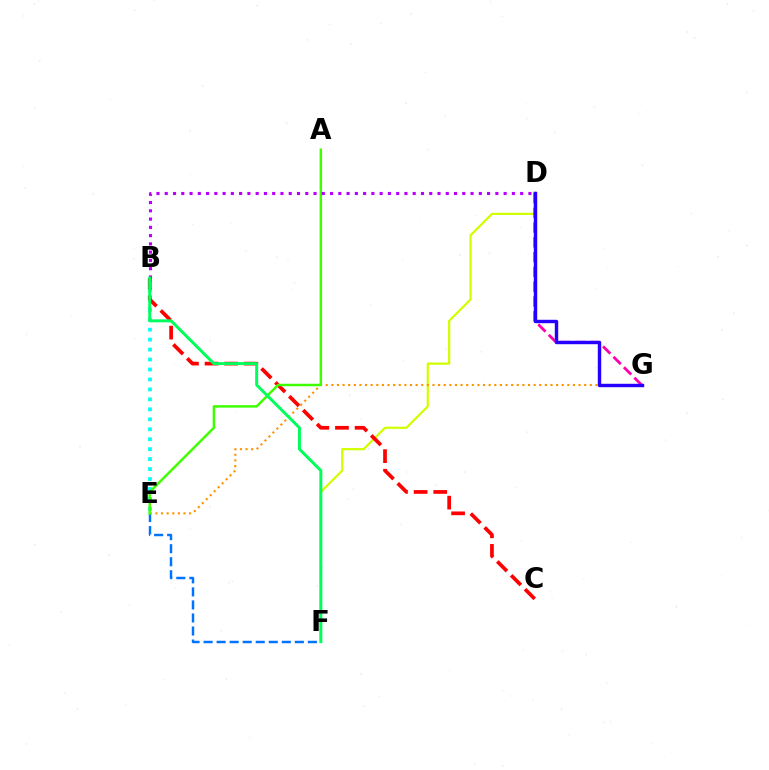{('B', 'E'): [{'color': '#00fff6', 'line_style': 'dotted', 'thickness': 2.71}], ('E', 'F'): [{'color': '#0074ff', 'line_style': 'dashed', 'thickness': 1.77}], ('D', 'F'): [{'color': '#d1ff00', 'line_style': 'solid', 'thickness': 1.6}], ('B', 'C'): [{'color': '#ff0000', 'line_style': 'dashed', 'thickness': 2.67}], ('E', 'G'): [{'color': '#ff9400', 'line_style': 'dotted', 'thickness': 1.53}], ('D', 'G'): [{'color': '#ff00ac', 'line_style': 'dashed', 'thickness': 2.01}, {'color': '#2500ff', 'line_style': 'solid', 'thickness': 2.46}], ('A', 'E'): [{'color': '#3dff00', 'line_style': 'solid', 'thickness': 1.78}], ('B', 'D'): [{'color': '#b900ff', 'line_style': 'dotted', 'thickness': 2.25}], ('B', 'F'): [{'color': '#00ff5c', 'line_style': 'solid', 'thickness': 2.14}]}